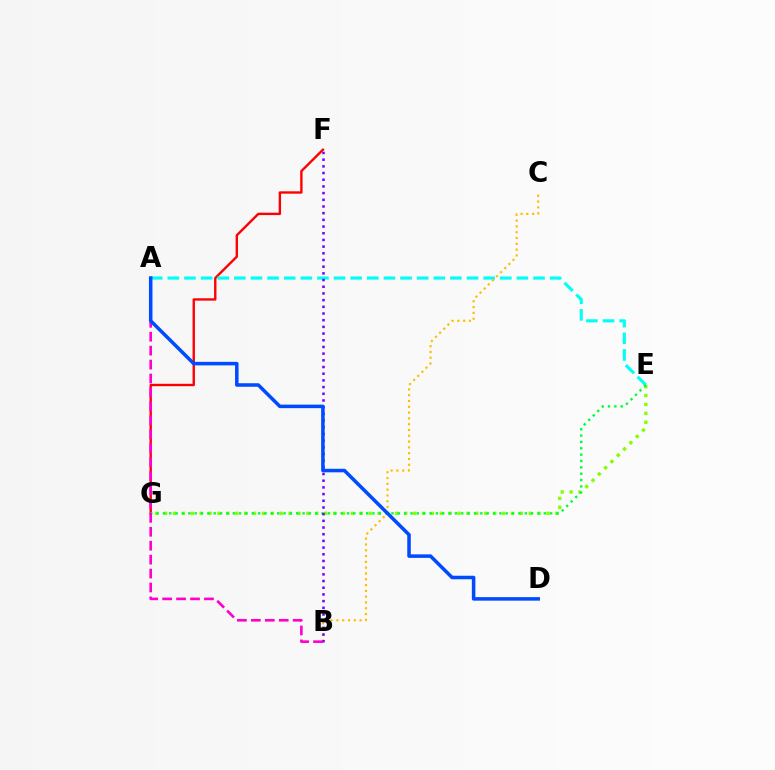{('F', 'G'): [{'color': '#ff0000', 'line_style': 'solid', 'thickness': 1.71}], ('E', 'G'): [{'color': '#84ff00', 'line_style': 'dotted', 'thickness': 2.42}, {'color': '#00ff39', 'line_style': 'dotted', 'thickness': 1.72}], ('A', 'E'): [{'color': '#00fff6', 'line_style': 'dashed', 'thickness': 2.26}], ('B', 'C'): [{'color': '#ffbd00', 'line_style': 'dotted', 'thickness': 1.58}], ('B', 'F'): [{'color': '#7200ff', 'line_style': 'dotted', 'thickness': 1.82}], ('A', 'B'): [{'color': '#ff00cf', 'line_style': 'dashed', 'thickness': 1.89}], ('A', 'D'): [{'color': '#004bff', 'line_style': 'solid', 'thickness': 2.54}]}